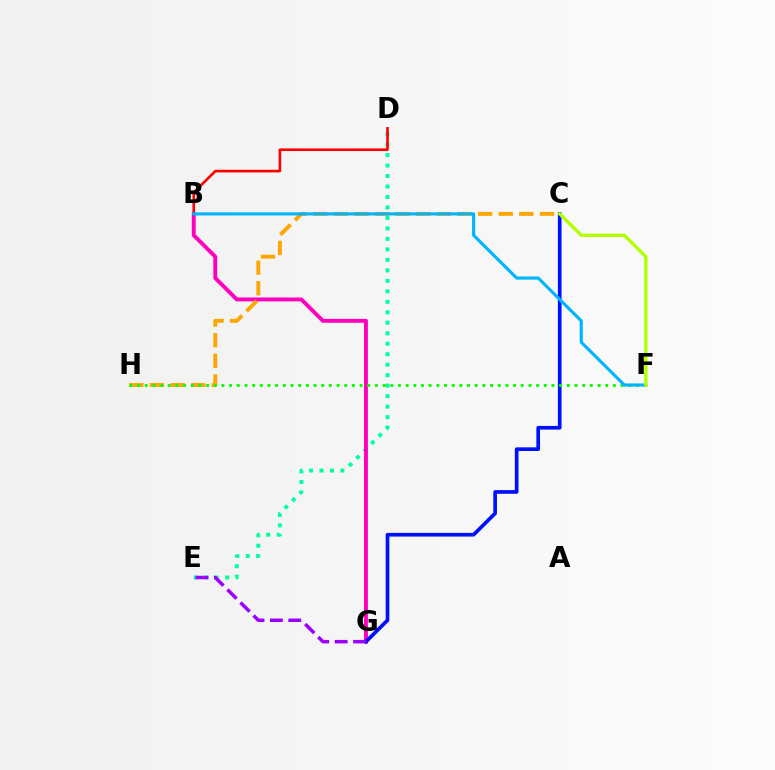{('D', 'E'): [{'color': '#00ff9d', 'line_style': 'dotted', 'thickness': 2.85}], ('B', 'G'): [{'color': '#ff00bd', 'line_style': 'solid', 'thickness': 2.8}], ('C', 'G'): [{'color': '#0010ff', 'line_style': 'solid', 'thickness': 2.65}], ('C', 'H'): [{'color': '#ffa500', 'line_style': 'dashed', 'thickness': 2.8}], ('E', 'G'): [{'color': '#9b00ff', 'line_style': 'dashed', 'thickness': 2.5}], ('B', 'D'): [{'color': '#ff0000', 'line_style': 'solid', 'thickness': 1.9}], ('F', 'H'): [{'color': '#08ff00', 'line_style': 'dotted', 'thickness': 2.09}], ('B', 'F'): [{'color': '#00b5ff', 'line_style': 'solid', 'thickness': 2.25}], ('C', 'F'): [{'color': '#b3ff00', 'line_style': 'solid', 'thickness': 2.43}]}